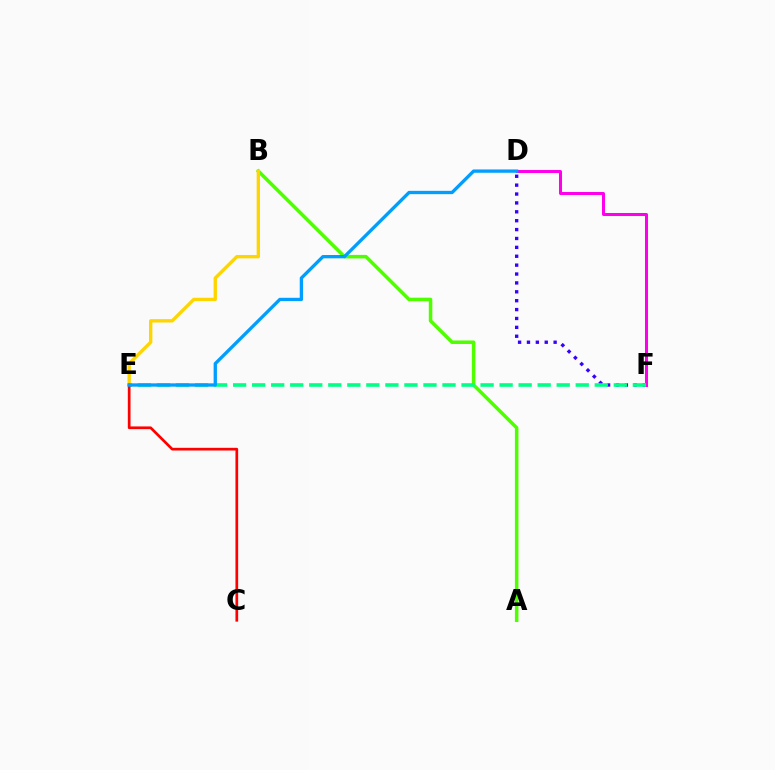{('D', 'F'): [{'color': '#3700ff', 'line_style': 'dotted', 'thickness': 2.41}, {'color': '#ff00ed', 'line_style': 'solid', 'thickness': 2.18}], ('A', 'B'): [{'color': '#4fff00', 'line_style': 'solid', 'thickness': 2.53}], ('E', 'F'): [{'color': '#00ff86', 'line_style': 'dashed', 'thickness': 2.59}], ('B', 'E'): [{'color': '#ffd500', 'line_style': 'solid', 'thickness': 2.41}], ('C', 'E'): [{'color': '#ff0000', 'line_style': 'solid', 'thickness': 1.94}], ('D', 'E'): [{'color': '#009eff', 'line_style': 'solid', 'thickness': 2.38}]}